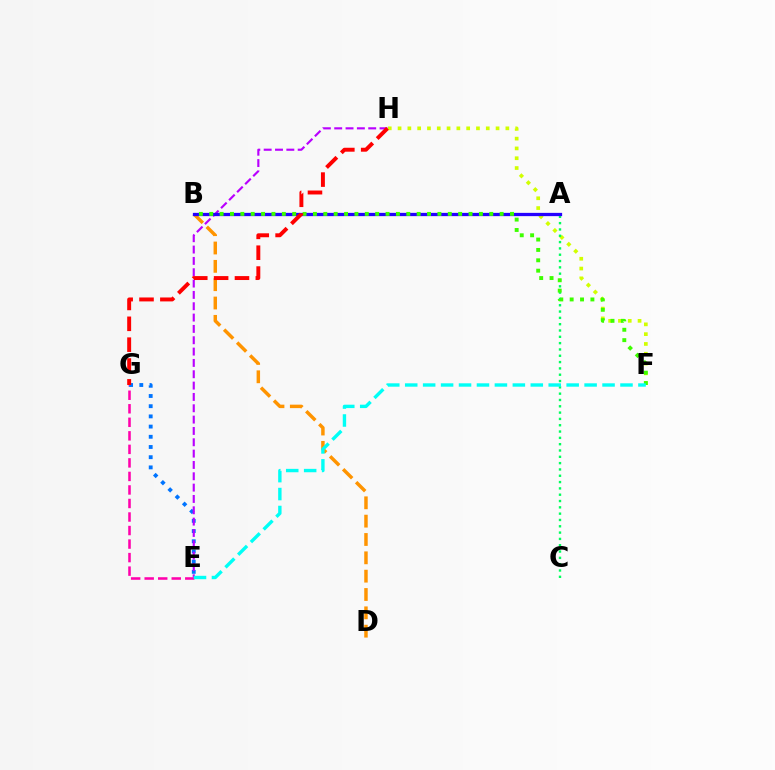{('F', 'H'): [{'color': '#d1ff00', 'line_style': 'dotted', 'thickness': 2.66}], ('E', 'G'): [{'color': '#ff00ac', 'line_style': 'dashed', 'thickness': 1.84}, {'color': '#0074ff', 'line_style': 'dotted', 'thickness': 2.77}], ('B', 'D'): [{'color': '#ff9400', 'line_style': 'dashed', 'thickness': 2.49}], ('E', 'H'): [{'color': '#b900ff', 'line_style': 'dashed', 'thickness': 1.54}], ('A', 'C'): [{'color': '#00ff5c', 'line_style': 'dotted', 'thickness': 1.72}], ('A', 'B'): [{'color': '#2500ff', 'line_style': 'solid', 'thickness': 2.35}], ('B', 'F'): [{'color': '#3dff00', 'line_style': 'dotted', 'thickness': 2.82}], ('E', 'F'): [{'color': '#00fff6', 'line_style': 'dashed', 'thickness': 2.44}], ('G', 'H'): [{'color': '#ff0000', 'line_style': 'dashed', 'thickness': 2.83}]}